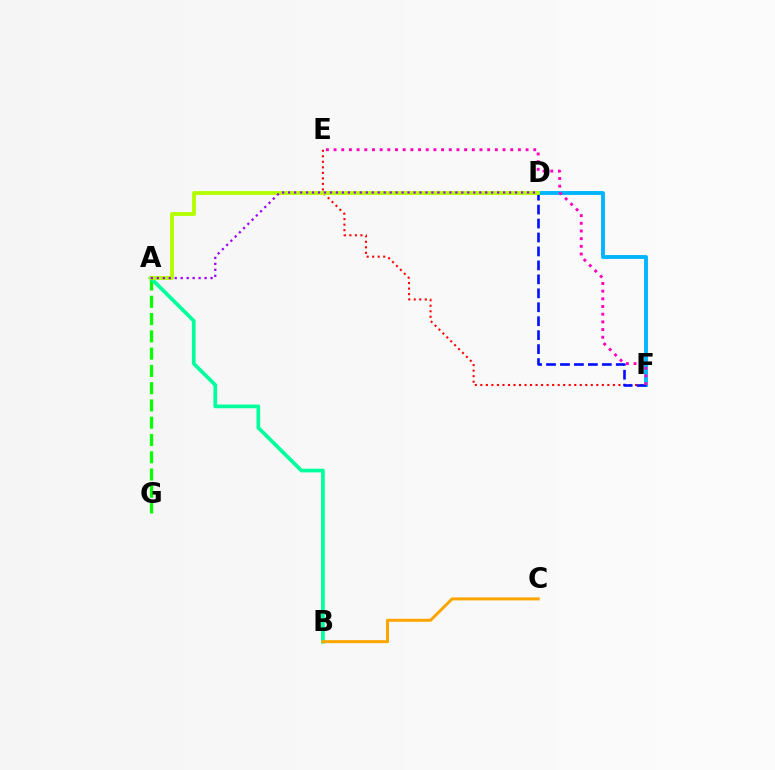{('D', 'F'): [{'color': '#00b5ff', 'line_style': 'solid', 'thickness': 2.79}, {'color': '#0010ff', 'line_style': 'dashed', 'thickness': 1.9}], ('A', 'G'): [{'color': '#08ff00', 'line_style': 'dashed', 'thickness': 2.35}], ('A', 'B'): [{'color': '#00ff9d', 'line_style': 'solid', 'thickness': 2.67}], ('E', 'F'): [{'color': '#ff0000', 'line_style': 'dotted', 'thickness': 1.5}, {'color': '#ff00bd', 'line_style': 'dotted', 'thickness': 2.09}], ('B', 'C'): [{'color': '#ffa500', 'line_style': 'solid', 'thickness': 2.16}], ('A', 'D'): [{'color': '#b3ff00', 'line_style': 'solid', 'thickness': 2.79}, {'color': '#9b00ff', 'line_style': 'dotted', 'thickness': 1.62}]}